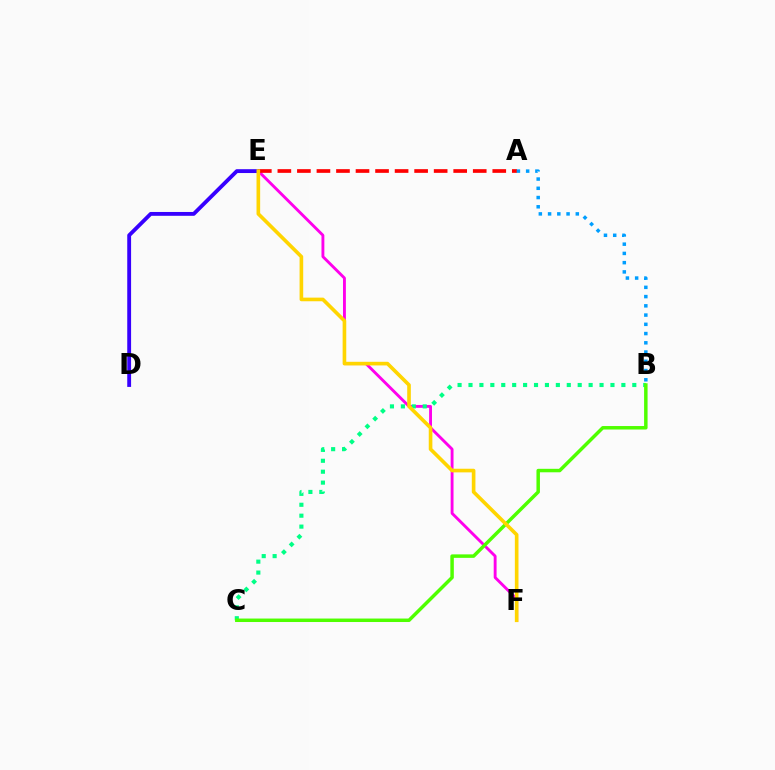{('E', 'F'): [{'color': '#ff00ed', 'line_style': 'solid', 'thickness': 2.07}, {'color': '#ffd500', 'line_style': 'solid', 'thickness': 2.62}], ('D', 'E'): [{'color': '#3700ff', 'line_style': 'solid', 'thickness': 2.77}], ('A', 'E'): [{'color': '#ff0000', 'line_style': 'dashed', 'thickness': 2.65}], ('B', 'C'): [{'color': '#00ff86', 'line_style': 'dotted', 'thickness': 2.97}, {'color': '#4fff00', 'line_style': 'solid', 'thickness': 2.5}], ('A', 'B'): [{'color': '#009eff', 'line_style': 'dotted', 'thickness': 2.51}]}